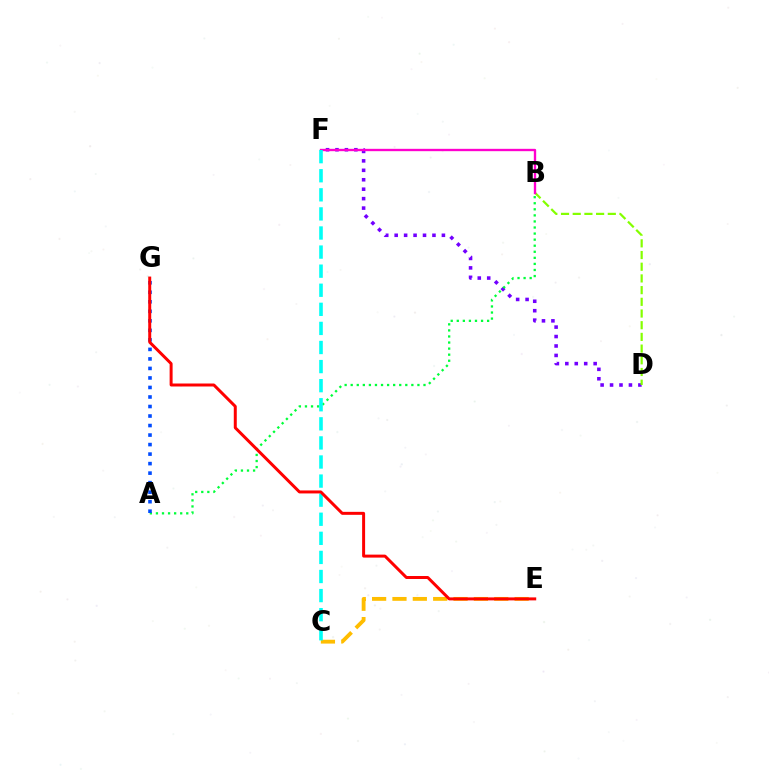{('D', 'F'): [{'color': '#7200ff', 'line_style': 'dotted', 'thickness': 2.57}], ('A', 'B'): [{'color': '#00ff39', 'line_style': 'dotted', 'thickness': 1.65}], ('C', 'E'): [{'color': '#ffbd00', 'line_style': 'dashed', 'thickness': 2.77}], ('B', 'D'): [{'color': '#84ff00', 'line_style': 'dashed', 'thickness': 1.59}], ('A', 'G'): [{'color': '#004bff', 'line_style': 'dotted', 'thickness': 2.59}], ('B', 'F'): [{'color': '#ff00cf', 'line_style': 'solid', 'thickness': 1.69}], ('C', 'F'): [{'color': '#00fff6', 'line_style': 'dashed', 'thickness': 2.59}], ('E', 'G'): [{'color': '#ff0000', 'line_style': 'solid', 'thickness': 2.15}]}